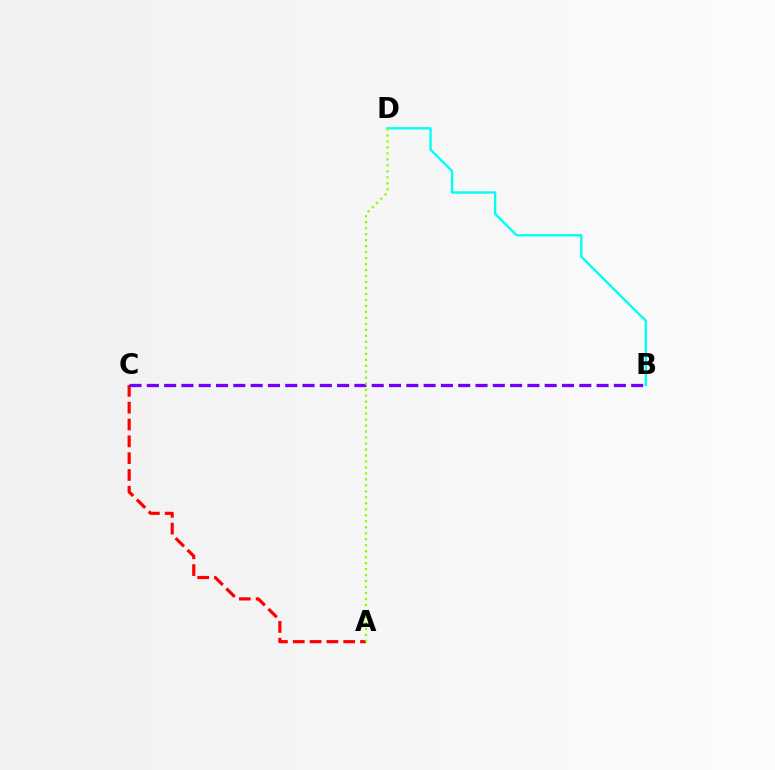{('A', 'C'): [{'color': '#ff0000', 'line_style': 'dashed', 'thickness': 2.29}], ('B', 'D'): [{'color': '#00fff6', 'line_style': 'solid', 'thickness': 1.7}], ('B', 'C'): [{'color': '#7200ff', 'line_style': 'dashed', 'thickness': 2.35}], ('A', 'D'): [{'color': '#84ff00', 'line_style': 'dotted', 'thickness': 1.63}]}